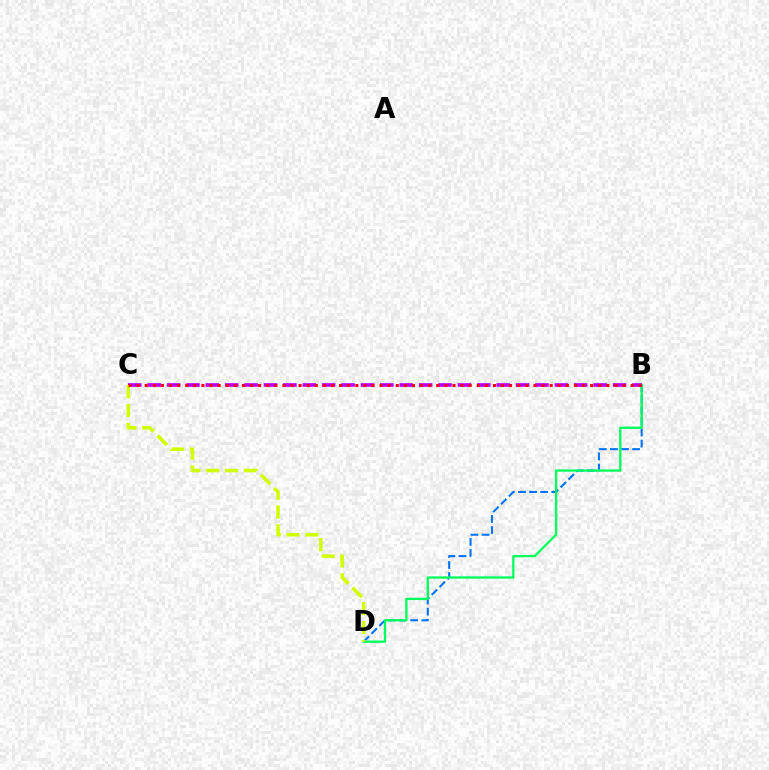{('B', 'D'): [{'color': '#0074ff', 'line_style': 'dashed', 'thickness': 1.51}, {'color': '#00ff5c', 'line_style': 'solid', 'thickness': 1.66}], ('B', 'C'): [{'color': '#b900ff', 'line_style': 'dashed', 'thickness': 2.63}, {'color': '#ff0000', 'line_style': 'dotted', 'thickness': 2.2}], ('C', 'D'): [{'color': '#d1ff00', 'line_style': 'dashed', 'thickness': 2.56}]}